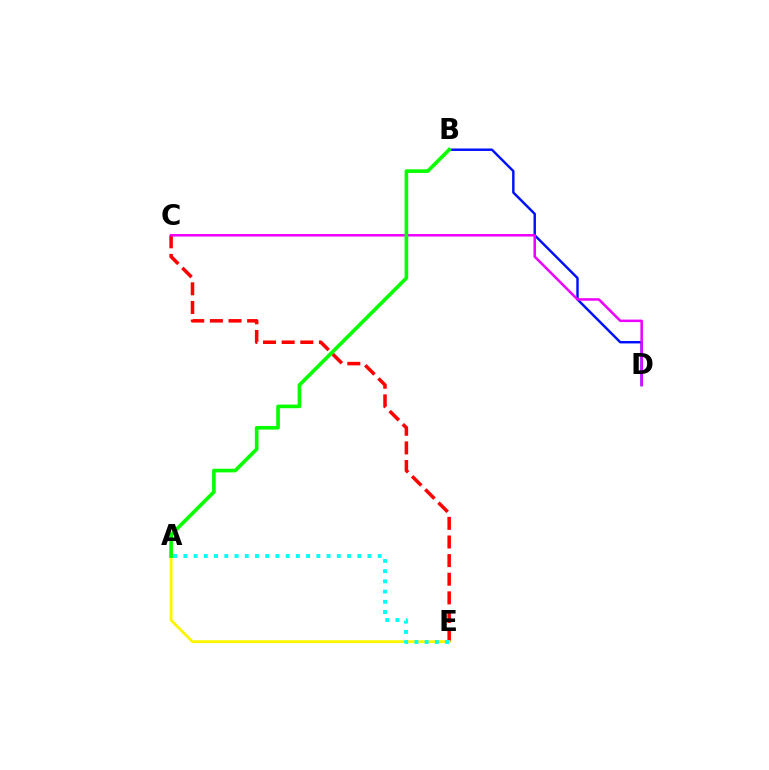{('B', 'D'): [{'color': '#0010ff', 'line_style': 'solid', 'thickness': 1.76}], ('C', 'E'): [{'color': '#ff0000', 'line_style': 'dashed', 'thickness': 2.53}], ('A', 'E'): [{'color': '#fcf500', 'line_style': 'solid', 'thickness': 2.02}, {'color': '#00fff6', 'line_style': 'dotted', 'thickness': 2.78}], ('C', 'D'): [{'color': '#ee00ff', 'line_style': 'solid', 'thickness': 1.81}], ('A', 'B'): [{'color': '#08ff00', 'line_style': 'solid', 'thickness': 2.62}]}